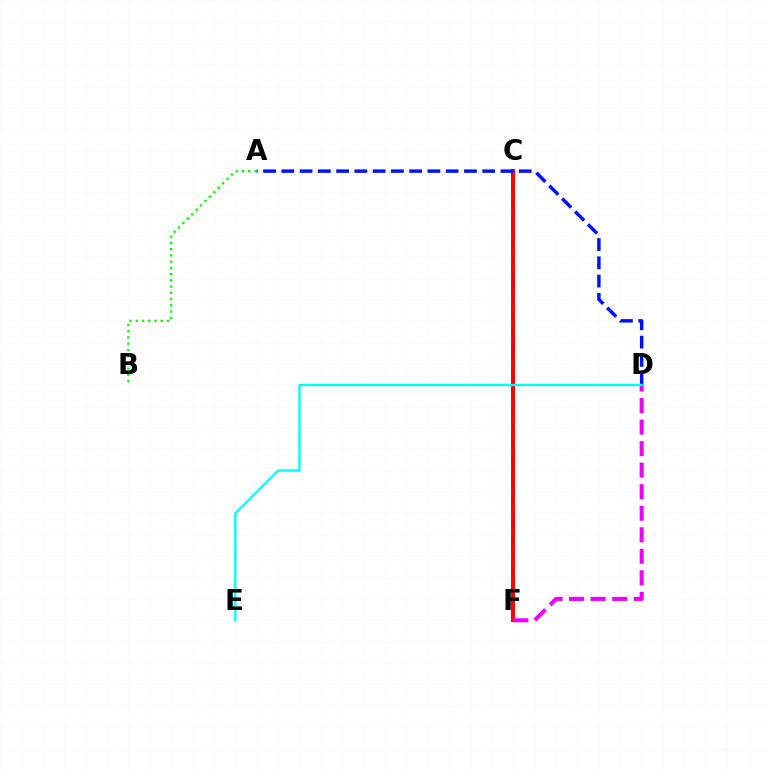{('A', 'B'): [{'color': '#08ff00', 'line_style': 'dotted', 'thickness': 1.7}], ('C', 'F'): [{'color': '#fcf500', 'line_style': 'dashed', 'thickness': 2.5}, {'color': '#ff0000', 'line_style': 'solid', 'thickness': 2.85}], ('D', 'F'): [{'color': '#ee00ff', 'line_style': 'dashed', 'thickness': 2.93}], ('A', 'D'): [{'color': '#0010ff', 'line_style': 'dashed', 'thickness': 2.48}], ('D', 'E'): [{'color': '#00fff6', 'line_style': 'solid', 'thickness': 1.68}]}